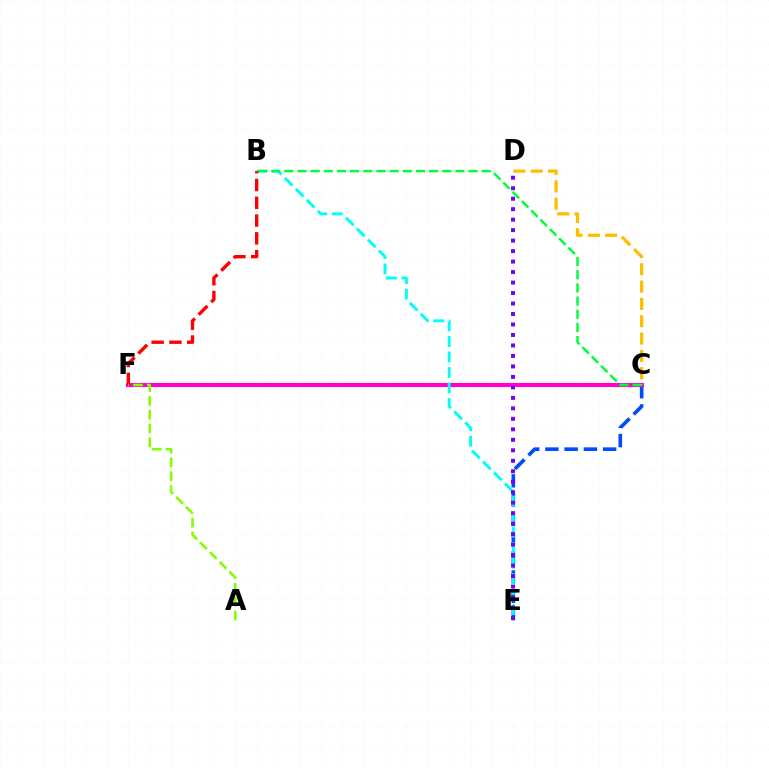{('C', 'E'): [{'color': '#004bff', 'line_style': 'dashed', 'thickness': 2.61}], ('C', 'F'): [{'color': '#ff00cf', 'line_style': 'solid', 'thickness': 2.96}], ('B', 'E'): [{'color': '#00fff6', 'line_style': 'dashed', 'thickness': 2.11}], ('B', 'C'): [{'color': '#00ff39', 'line_style': 'dashed', 'thickness': 1.79}], ('B', 'F'): [{'color': '#ff0000', 'line_style': 'dashed', 'thickness': 2.42}], ('A', 'F'): [{'color': '#84ff00', 'line_style': 'dashed', 'thickness': 1.88}], ('D', 'E'): [{'color': '#7200ff', 'line_style': 'dotted', 'thickness': 2.85}], ('C', 'D'): [{'color': '#ffbd00', 'line_style': 'dashed', 'thickness': 2.35}]}